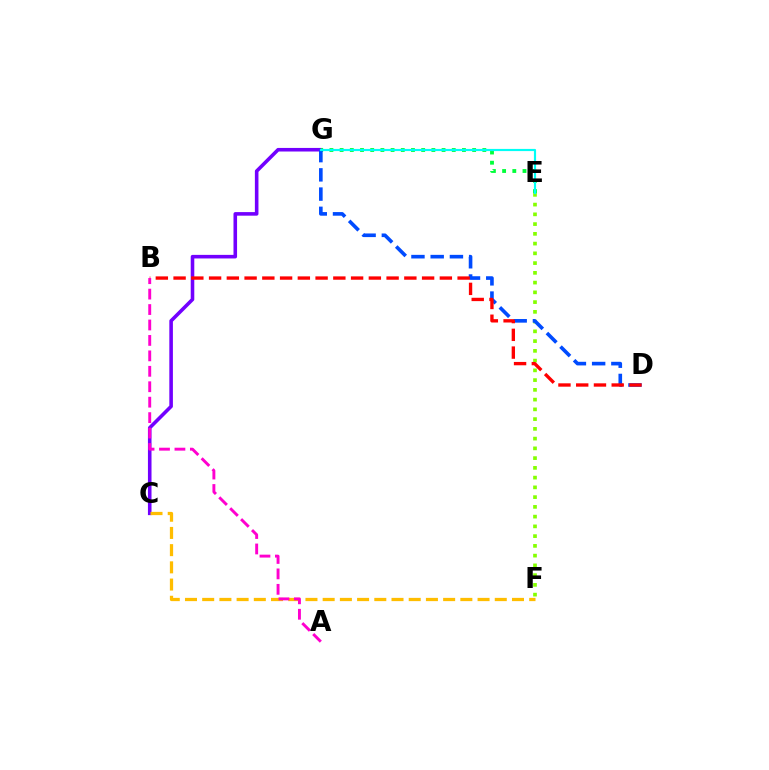{('E', 'F'): [{'color': '#84ff00', 'line_style': 'dotted', 'thickness': 2.65}], ('C', 'G'): [{'color': '#7200ff', 'line_style': 'solid', 'thickness': 2.58}], ('E', 'G'): [{'color': '#00ff39', 'line_style': 'dotted', 'thickness': 2.77}, {'color': '#00fff6', 'line_style': 'solid', 'thickness': 1.57}], ('C', 'F'): [{'color': '#ffbd00', 'line_style': 'dashed', 'thickness': 2.34}], ('D', 'G'): [{'color': '#004bff', 'line_style': 'dashed', 'thickness': 2.61}], ('B', 'D'): [{'color': '#ff0000', 'line_style': 'dashed', 'thickness': 2.41}], ('A', 'B'): [{'color': '#ff00cf', 'line_style': 'dashed', 'thickness': 2.1}]}